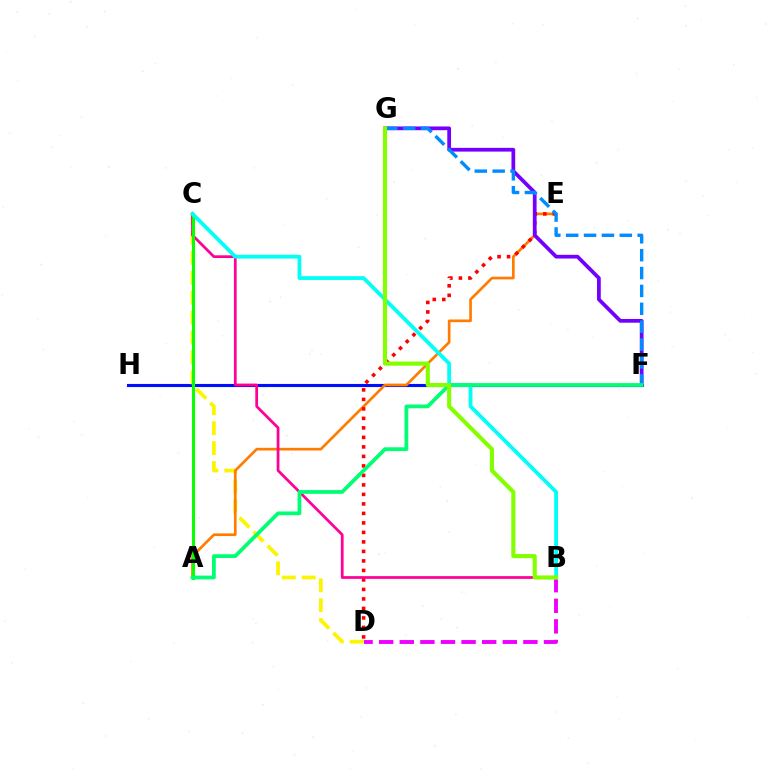{('F', 'H'): [{'color': '#0010ff', 'line_style': 'solid', 'thickness': 2.24}], ('C', 'D'): [{'color': '#fcf500', 'line_style': 'dashed', 'thickness': 2.71}], ('A', 'E'): [{'color': '#ff7c00', 'line_style': 'solid', 'thickness': 1.93}], ('D', 'E'): [{'color': '#ff0000', 'line_style': 'dotted', 'thickness': 2.58}], ('F', 'G'): [{'color': '#7200ff', 'line_style': 'solid', 'thickness': 2.69}, {'color': '#008cff', 'line_style': 'dashed', 'thickness': 2.43}], ('B', 'C'): [{'color': '#ff0094', 'line_style': 'solid', 'thickness': 1.97}, {'color': '#00fff6', 'line_style': 'solid', 'thickness': 2.73}], ('A', 'C'): [{'color': '#08ff00', 'line_style': 'solid', 'thickness': 2.2}], ('B', 'D'): [{'color': '#ee00ff', 'line_style': 'dashed', 'thickness': 2.8}], ('A', 'F'): [{'color': '#00ff74', 'line_style': 'solid', 'thickness': 2.71}], ('B', 'G'): [{'color': '#84ff00', 'line_style': 'solid', 'thickness': 2.97}]}